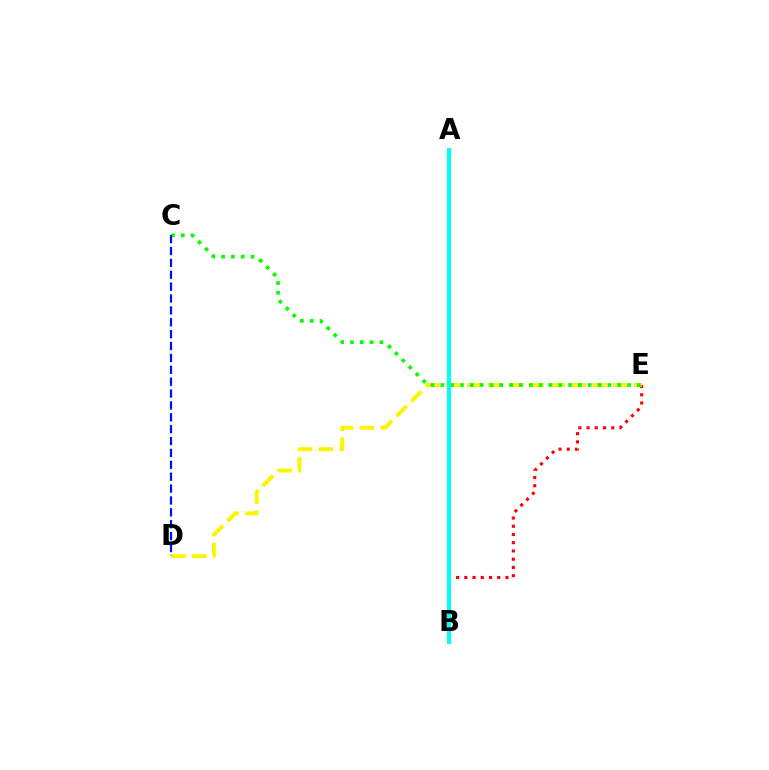{('B', 'E'): [{'color': '#ff0000', 'line_style': 'dotted', 'thickness': 2.24}], ('A', 'B'): [{'color': '#ee00ff', 'line_style': 'dotted', 'thickness': 2.13}, {'color': '#00fff6', 'line_style': 'solid', 'thickness': 2.88}], ('D', 'E'): [{'color': '#fcf500', 'line_style': 'dashed', 'thickness': 2.83}], ('C', 'E'): [{'color': '#08ff00', 'line_style': 'dotted', 'thickness': 2.67}], ('C', 'D'): [{'color': '#0010ff', 'line_style': 'dashed', 'thickness': 1.61}]}